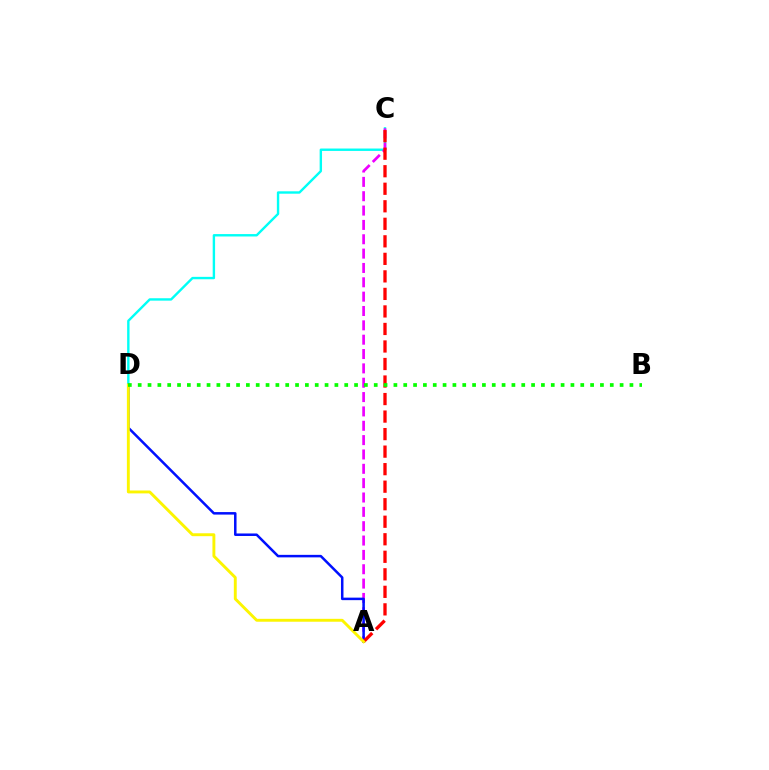{('C', 'D'): [{'color': '#00fff6', 'line_style': 'solid', 'thickness': 1.73}], ('A', 'C'): [{'color': '#ee00ff', 'line_style': 'dashed', 'thickness': 1.95}, {'color': '#ff0000', 'line_style': 'dashed', 'thickness': 2.38}], ('A', 'D'): [{'color': '#0010ff', 'line_style': 'solid', 'thickness': 1.81}, {'color': '#fcf500', 'line_style': 'solid', 'thickness': 2.09}], ('B', 'D'): [{'color': '#08ff00', 'line_style': 'dotted', 'thickness': 2.67}]}